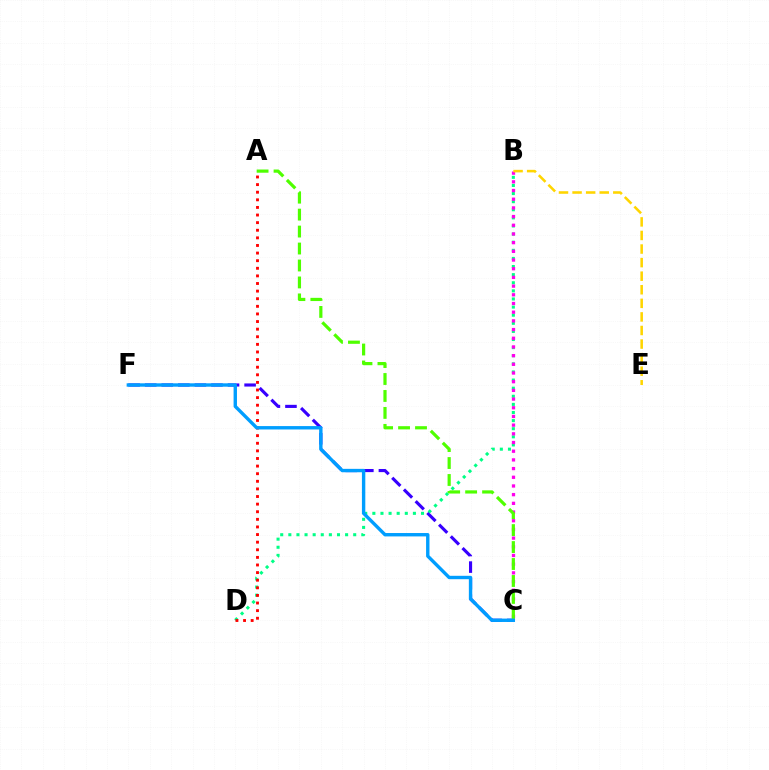{('C', 'F'): [{'color': '#3700ff', 'line_style': 'dashed', 'thickness': 2.25}, {'color': '#009eff', 'line_style': 'solid', 'thickness': 2.44}], ('B', 'D'): [{'color': '#00ff86', 'line_style': 'dotted', 'thickness': 2.2}], ('B', 'C'): [{'color': '#ff00ed', 'line_style': 'dotted', 'thickness': 2.36}], ('A', 'D'): [{'color': '#ff0000', 'line_style': 'dotted', 'thickness': 2.07}], ('B', 'E'): [{'color': '#ffd500', 'line_style': 'dashed', 'thickness': 1.84}], ('A', 'C'): [{'color': '#4fff00', 'line_style': 'dashed', 'thickness': 2.3}]}